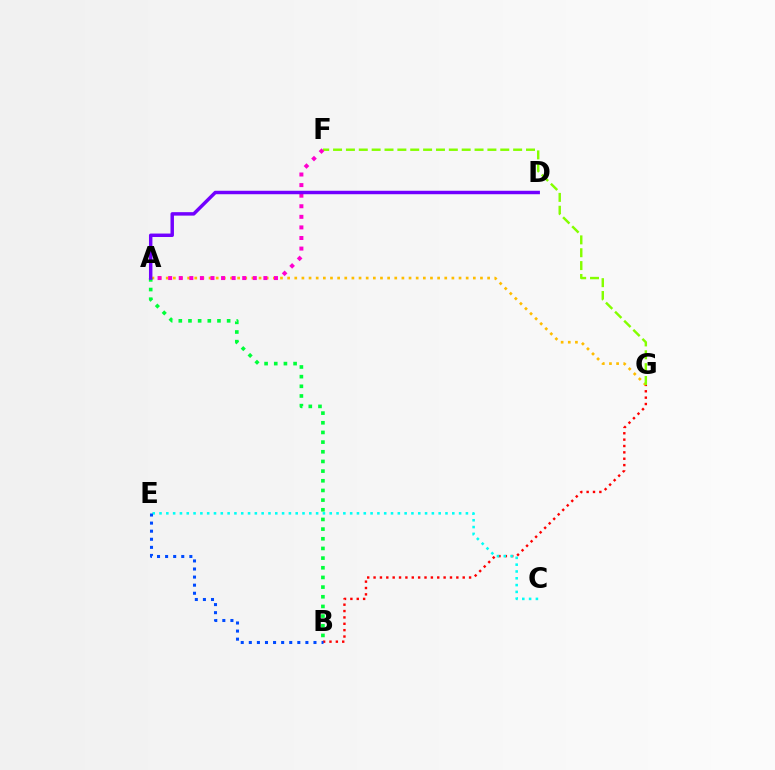{('B', 'G'): [{'color': '#ff0000', 'line_style': 'dotted', 'thickness': 1.73}], ('C', 'E'): [{'color': '#00fff6', 'line_style': 'dotted', 'thickness': 1.85}], ('A', 'G'): [{'color': '#ffbd00', 'line_style': 'dotted', 'thickness': 1.94}], ('F', 'G'): [{'color': '#84ff00', 'line_style': 'dashed', 'thickness': 1.75}], ('A', 'F'): [{'color': '#ff00cf', 'line_style': 'dotted', 'thickness': 2.88}], ('B', 'E'): [{'color': '#004bff', 'line_style': 'dotted', 'thickness': 2.2}], ('A', 'B'): [{'color': '#00ff39', 'line_style': 'dotted', 'thickness': 2.63}], ('A', 'D'): [{'color': '#7200ff', 'line_style': 'solid', 'thickness': 2.49}]}